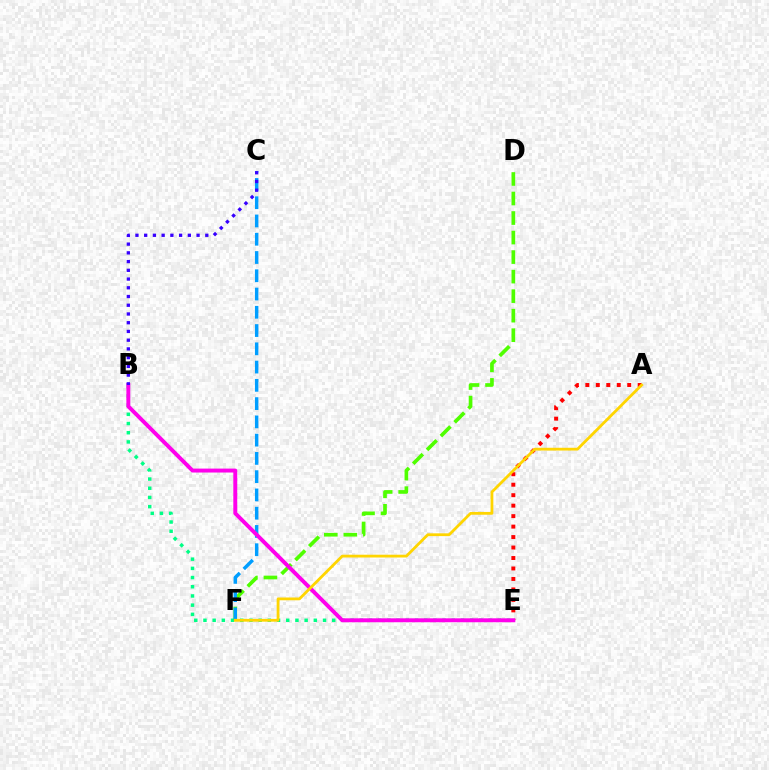{('D', 'F'): [{'color': '#4fff00', 'line_style': 'dashed', 'thickness': 2.65}], ('A', 'E'): [{'color': '#ff0000', 'line_style': 'dotted', 'thickness': 2.85}], ('B', 'E'): [{'color': '#00ff86', 'line_style': 'dotted', 'thickness': 2.5}, {'color': '#ff00ed', 'line_style': 'solid', 'thickness': 2.83}], ('C', 'F'): [{'color': '#009eff', 'line_style': 'dashed', 'thickness': 2.48}], ('A', 'F'): [{'color': '#ffd500', 'line_style': 'solid', 'thickness': 2.01}], ('B', 'C'): [{'color': '#3700ff', 'line_style': 'dotted', 'thickness': 2.37}]}